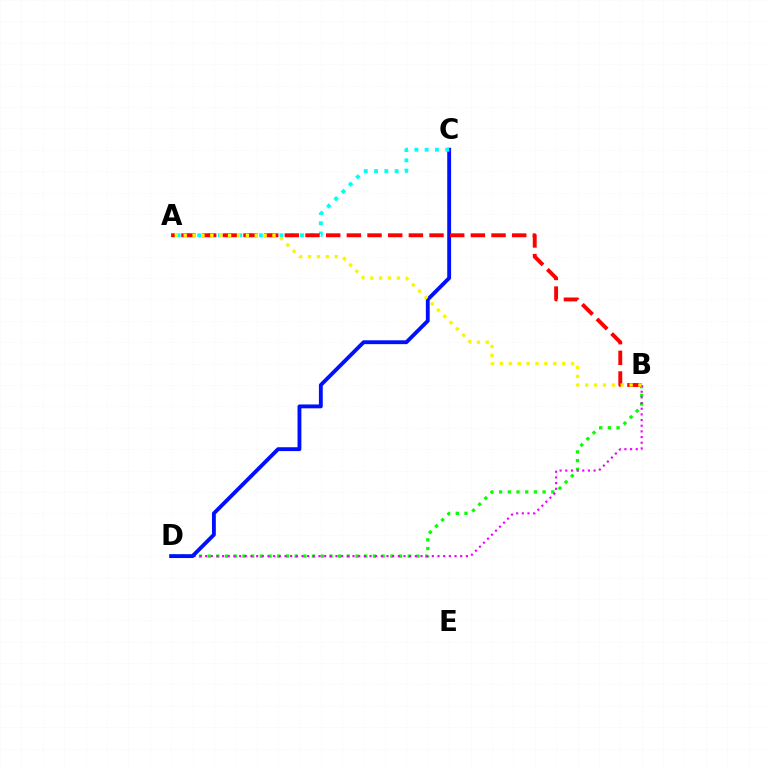{('B', 'D'): [{'color': '#08ff00', 'line_style': 'dotted', 'thickness': 2.36}, {'color': '#ee00ff', 'line_style': 'dotted', 'thickness': 1.54}], ('C', 'D'): [{'color': '#0010ff', 'line_style': 'solid', 'thickness': 2.77}], ('A', 'C'): [{'color': '#00fff6', 'line_style': 'dotted', 'thickness': 2.79}], ('A', 'B'): [{'color': '#ff0000', 'line_style': 'dashed', 'thickness': 2.81}, {'color': '#fcf500', 'line_style': 'dotted', 'thickness': 2.41}]}